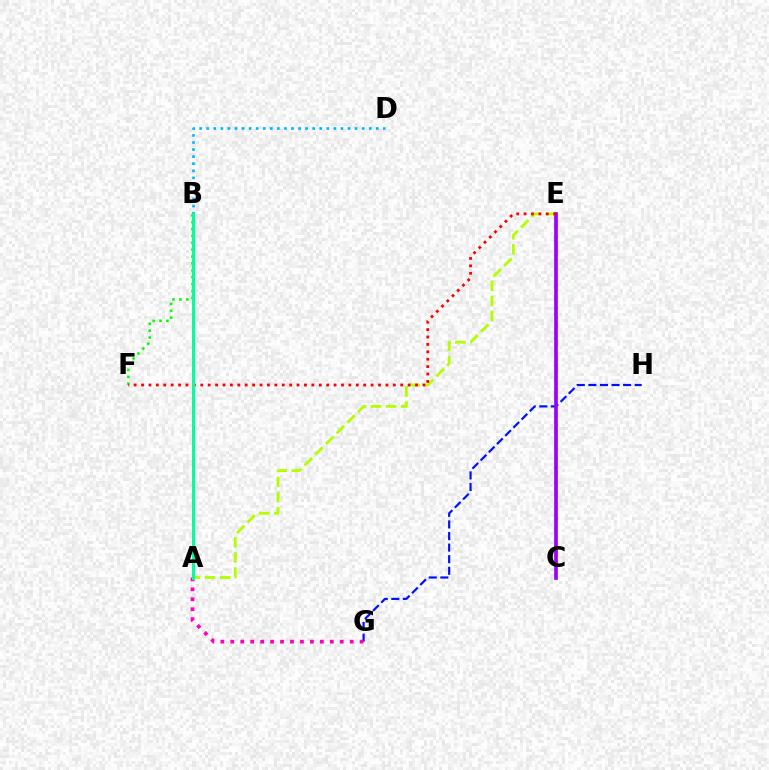{('A', 'B'): [{'color': '#ffa500', 'line_style': 'dashed', 'thickness': 2.09}, {'color': '#00ff9d', 'line_style': 'solid', 'thickness': 2.2}], ('B', 'D'): [{'color': '#00b5ff', 'line_style': 'dotted', 'thickness': 1.92}], ('A', 'E'): [{'color': '#b3ff00', 'line_style': 'dashed', 'thickness': 2.05}], ('G', 'H'): [{'color': '#0010ff', 'line_style': 'dashed', 'thickness': 1.57}], ('C', 'E'): [{'color': '#9b00ff', 'line_style': 'solid', 'thickness': 2.66}], ('A', 'G'): [{'color': '#ff00bd', 'line_style': 'dotted', 'thickness': 2.7}], ('B', 'F'): [{'color': '#08ff00', 'line_style': 'dotted', 'thickness': 1.87}], ('E', 'F'): [{'color': '#ff0000', 'line_style': 'dotted', 'thickness': 2.01}]}